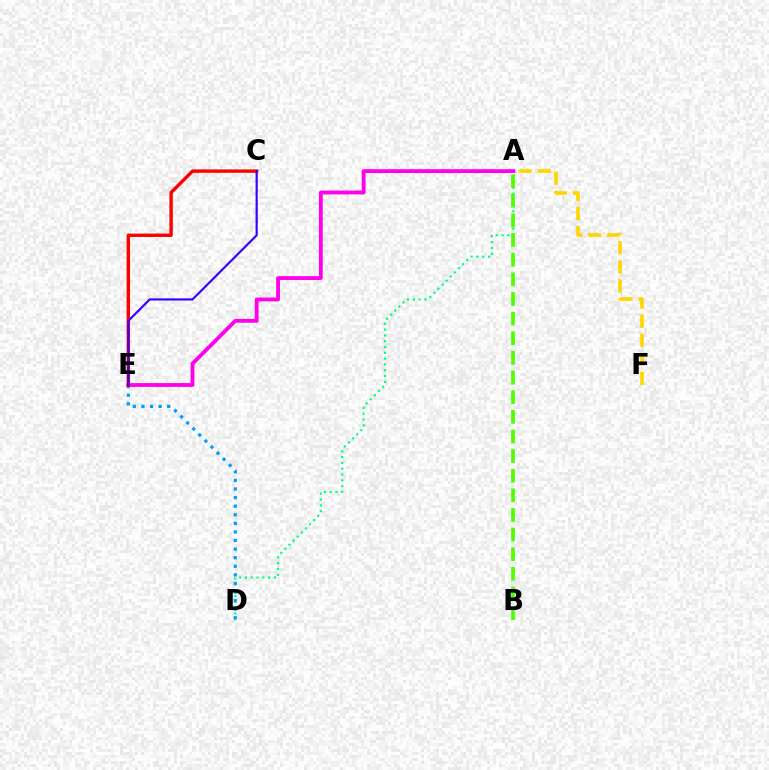{('A', 'D'): [{'color': '#00ff86', 'line_style': 'dotted', 'thickness': 1.58}], ('D', 'E'): [{'color': '#009eff', 'line_style': 'dotted', 'thickness': 2.33}], ('A', 'B'): [{'color': '#4fff00', 'line_style': 'dashed', 'thickness': 2.67}], ('A', 'E'): [{'color': '#ff00ed', 'line_style': 'solid', 'thickness': 2.76}], ('A', 'F'): [{'color': '#ffd500', 'line_style': 'dashed', 'thickness': 2.59}], ('C', 'E'): [{'color': '#ff0000', 'line_style': 'solid', 'thickness': 2.45}, {'color': '#3700ff', 'line_style': 'solid', 'thickness': 1.57}]}